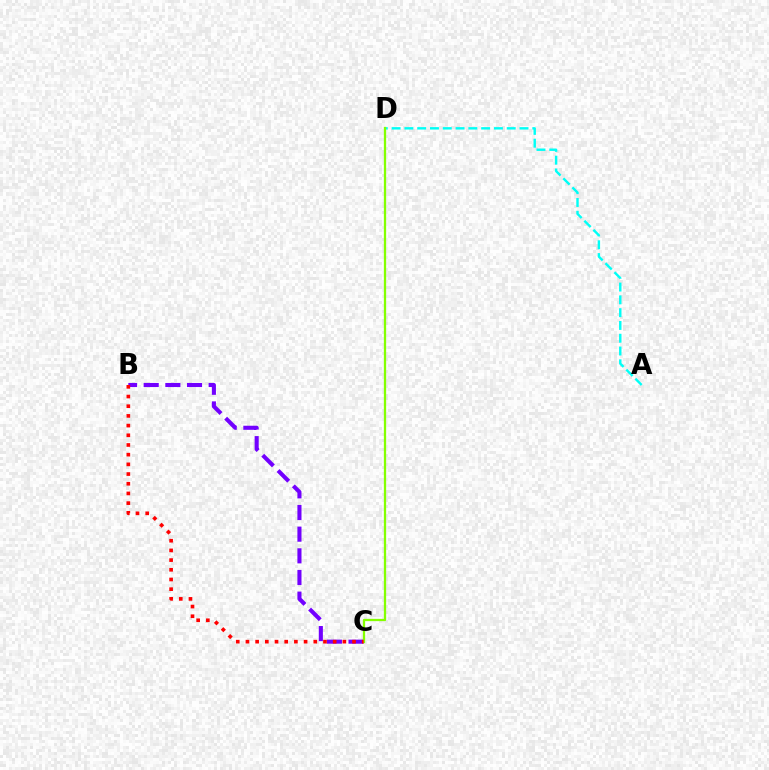{('B', 'C'): [{'color': '#7200ff', 'line_style': 'dashed', 'thickness': 2.94}, {'color': '#ff0000', 'line_style': 'dotted', 'thickness': 2.63}], ('A', 'D'): [{'color': '#00fff6', 'line_style': 'dashed', 'thickness': 1.74}], ('C', 'D'): [{'color': '#84ff00', 'line_style': 'solid', 'thickness': 1.64}]}